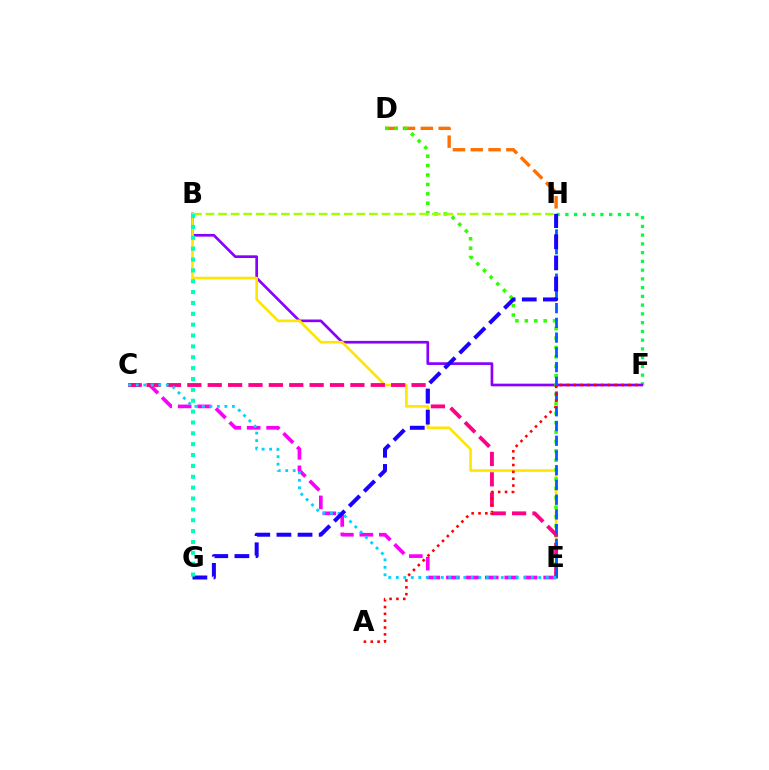{('D', 'H'): [{'color': '#ff7000', 'line_style': 'dashed', 'thickness': 2.42}], ('F', 'H'): [{'color': '#00ff45', 'line_style': 'dotted', 'thickness': 2.38}], ('B', 'F'): [{'color': '#8a00ff', 'line_style': 'solid', 'thickness': 1.93}], ('B', 'E'): [{'color': '#ffe600', 'line_style': 'solid', 'thickness': 1.89}], ('C', 'E'): [{'color': '#fa00f9', 'line_style': 'dashed', 'thickness': 2.64}, {'color': '#ff0088', 'line_style': 'dashed', 'thickness': 2.77}, {'color': '#00d3ff', 'line_style': 'dotted', 'thickness': 2.04}], ('D', 'E'): [{'color': '#31ff00', 'line_style': 'dotted', 'thickness': 2.55}], ('E', 'H'): [{'color': '#005dff', 'line_style': 'dashed', 'thickness': 2.0}], ('B', 'H'): [{'color': '#a2ff00', 'line_style': 'dashed', 'thickness': 1.71}], ('G', 'H'): [{'color': '#1900ff', 'line_style': 'dashed', 'thickness': 2.87}], ('A', 'F'): [{'color': '#ff0000', 'line_style': 'dotted', 'thickness': 1.86}], ('B', 'G'): [{'color': '#00ffbb', 'line_style': 'dotted', 'thickness': 2.95}]}